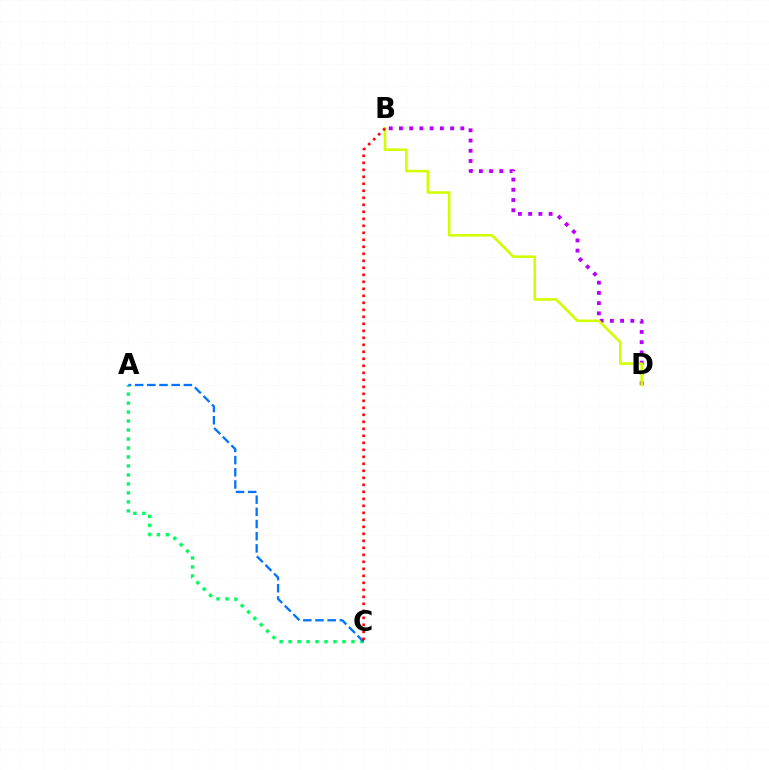{('A', 'C'): [{'color': '#00ff5c', 'line_style': 'dotted', 'thickness': 2.44}, {'color': '#0074ff', 'line_style': 'dashed', 'thickness': 1.66}], ('B', 'D'): [{'color': '#b900ff', 'line_style': 'dotted', 'thickness': 2.78}, {'color': '#d1ff00', 'line_style': 'solid', 'thickness': 1.86}], ('B', 'C'): [{'color': '#ff0000', 'line_style': 'dotted', 'thickness': 1.9}]}